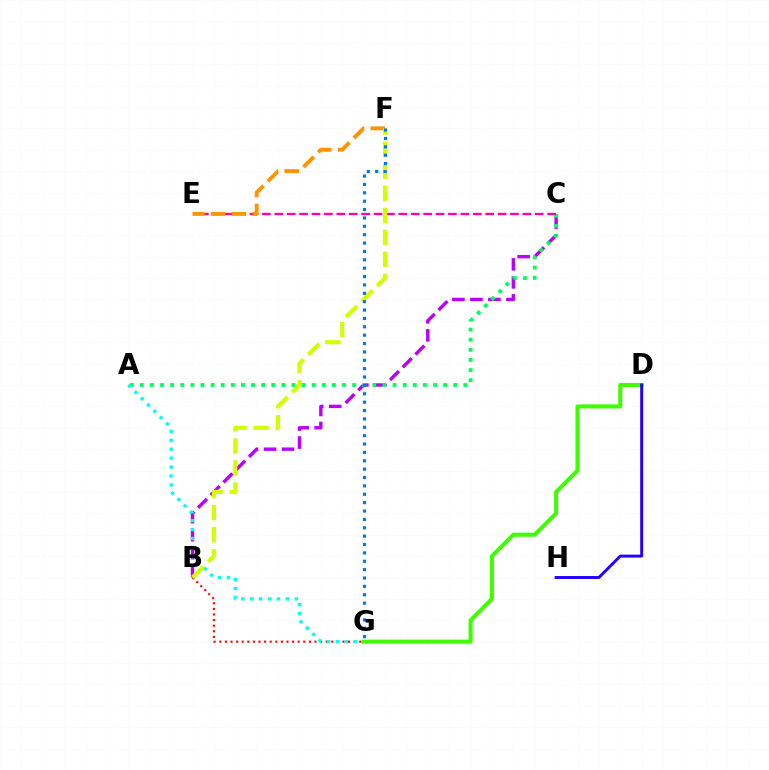{('B', 'C'): [{'color': '#b900ff', 'line_style': 'dashed', 'thickness': 2.45}], ('A', 'C'): [{'color': '#00ff5c', 'line_style': 'dotted', 'thickness': 2.75}], ('B', 'G'): [{'color': '#ff0000', 'line_style': 'dotted', 'thickness': 1.52}], ('A', 'G'): [{'color': '#00fff6', 'line_style': 'dotted', 'thickness': 2.42}], ('C', 'E'): [{'color': '#ff00ac', 'line_style': 'dashed', 'thickness': 1.69}], ('D', 'G'): [{'color': '#3dff00', 'line_style': 'solid', 'thickness': 2.92}], ('E', 'F'): [{'color': '#ff9400', 'line_style': 'dashed', 'thickness': 2.82}], ('B', 'F'): [{'color': '#d1ff00', 'line_style': 'dashed', 'thickness': 2.99}], ('F', 'G'): [{'color': '#0074ff', 'line_style': 'dotted', 'thickness': 2.28}], ('D', 'H'): [{'color': '#2500ff', 'line_style': 'solid', 'thickness': 2.12}]}